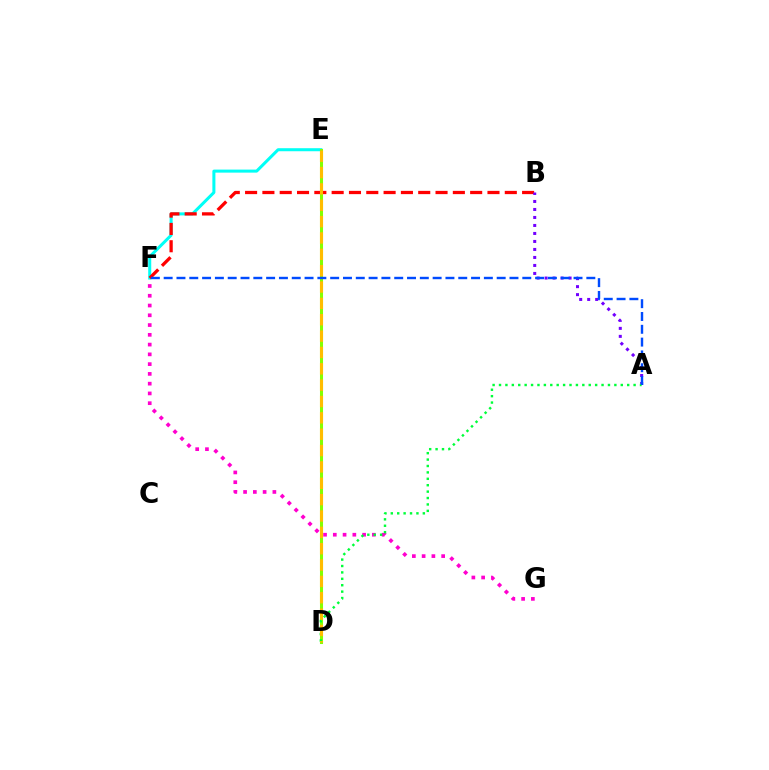{('E', 'F'): [{'color': '#00fff6', 'line_style': 'solid', 'thickness': 2.18}], ('B', 'F'): [{'color': '#ff0000', 'line_style': 'dashed', 'thickness': 2.35}], ('D', 'E'): [{'color': '#84ff00', 'line_style': 'solid', 'thickness': 2.2}, {'color': '#ffbd00', 'line_style': 'dashed', 'thickness': 2.22}], ('A', 'B'): [{'color': '#7200ff', 'line_style': 'dotted', 'thickness': 2.17}], ('F', 'G'): [{'color': '#ff00cf', 'line_style': 'dotted', 'thickness': 2.65}], ('A', 'D'): [{'color': '#00ff39', 'line_style': 'dotted', 'thickness': 1.74}], ('A', 'F'): [{'color': '#004bff', 'line_style': 'dashed', 'thickness': 1.74}]}